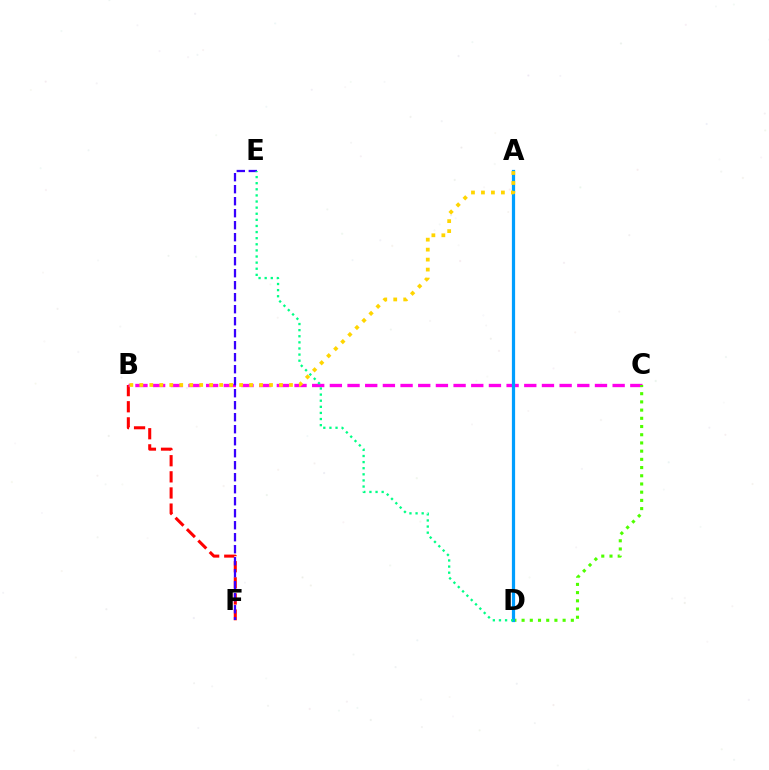{('B', 'F'): [{'color': '#ff0000', 'line_style': 'dashed', 'thickness': 2.19}], ('B', 'C'): [{'color': '#ff00ed', 'line_style': 'dashed', 'thickness': 2.4}], ('C', 'D'): [{'color': '#4fff00', 'line_style': 'dotted', 'thickness': 2.23}], ('A', 'D'): [{'color': '#009eff', 'line_style': 'solid', 'thickness': 2.32}], ('E', 'F'): [{'color': '#3700ff', 'line_style': 'dashed', 'thickness': 1.63}], ('A', 'B'): [{'color': '#ffd500', 'line_style': 'dotted', 'thickness': 2.71}], ('D', 'E'): [{'color': '#00ff86', 'line_style': 'dotted', 'thickness': 1.66}]}